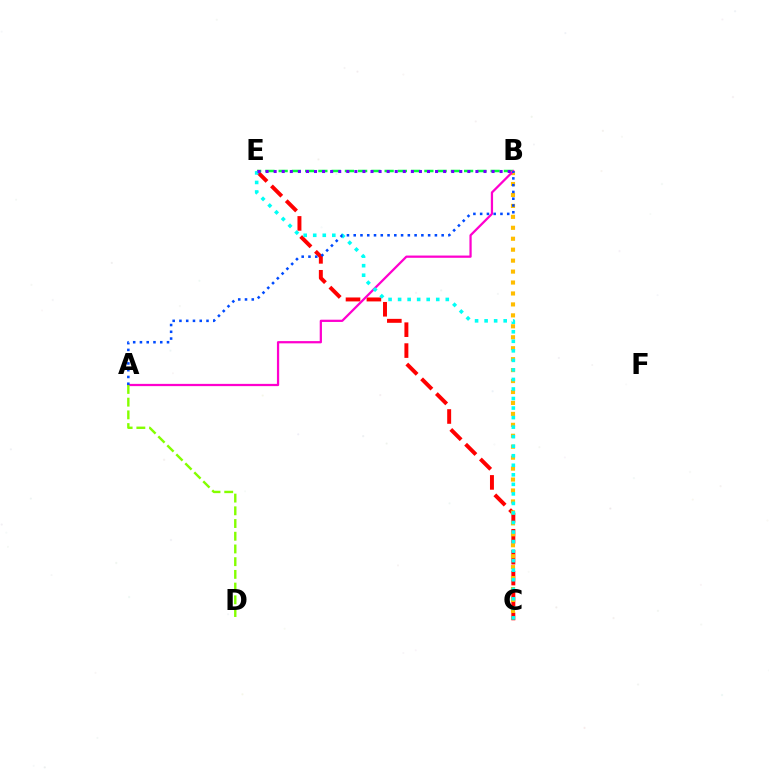{('C', 'E'): [{'color': '#ff0000', 'line_style': 'dashed', 'thickness': 2.84}, {'color': '#00fff6', 'line_style': 'dotted', 'thickness': 2.59}], ('B', 'E'): [{'color': '#00ff39', 'line_style': 'dashed', 'thickness': 1.8}, {'color': '#7200ff', 'line_style': 'dotted', 'thickness': 2.19}], ('B', 'C'): [{'color': '#ffbd00', 'line_style': 'dotted', 'thickness': 2.97}], ('A', 'B'): [{'color': '#ff00cf', 'line_style': 'solid', 'thickness': 1.62}, {'color': '#004bff', 'line_style': 'dotted', 'thickness': 1.84}], ('A', 'D'): [{'color': '#84ff00', 'line_style': 'dashed', 'thickness': 1.73}]}